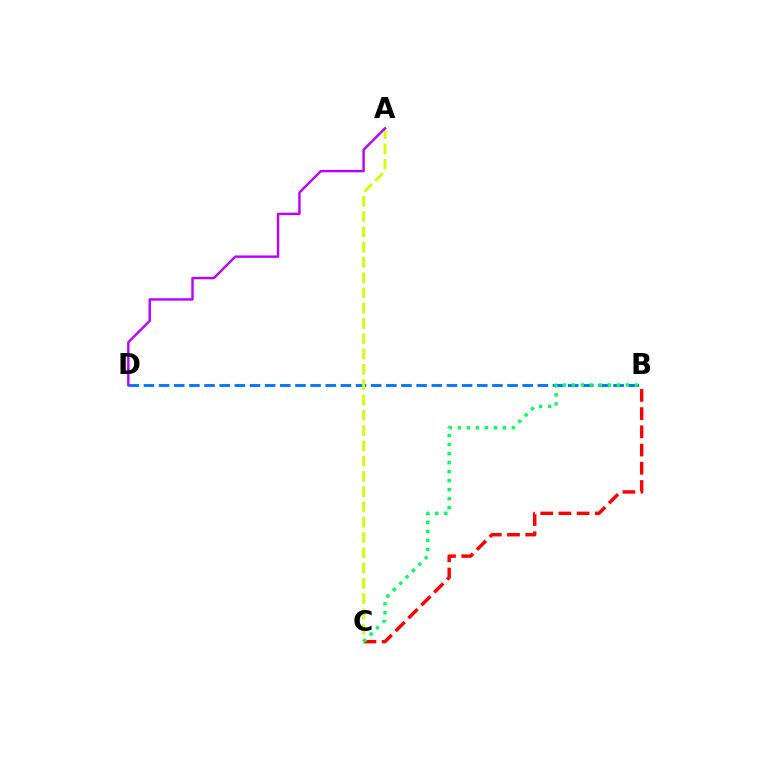{('B', 'D'): [{'color': '#0074ff', 'line_style': 'dashed', 'thickness': 2.06}], ('A', 'C'): [{'color': '#d1ff00', 'line_style': 'dashed', 'thickness': 2.08}], ('B', 'C'): [{'color': '#ff0000', 'line_style': 'dashed', 'thickness': 2.47}, {'color': '#00ff5c', 'line_style': 'dotted', 'thickness': 2.45}], ('A', 'D'): [{'color': '#b900ff', 'line_style': 'solid', 'thickness': 1.74}]}